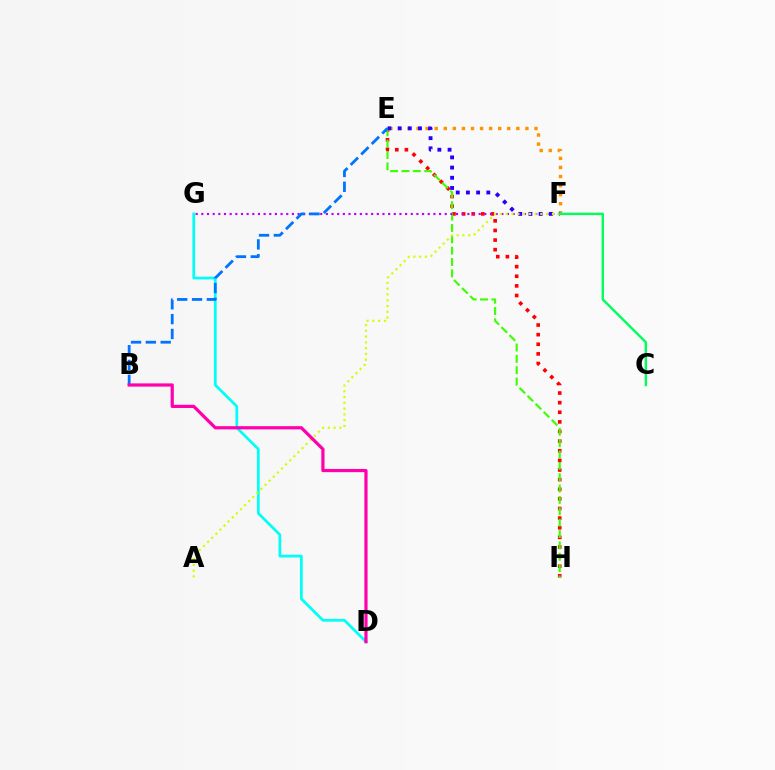{('E', 'H'): [{'color': '#ff0000', 'line_style': 'dotted', 'thickness': 2.61}, {'color': '#3dff00', 'line_style': 'dashed', 'thickness': 1.54}], ('D', 'G'): [{'color': '#00fff6', 'line_style': 'solid', 'thickness': 1.97}], ('E', 'F'): [{'color': '#ff9400', 'line_style': 'dotted', 'thickness': 2.46}, {'color': '#2500ff', 'line_style': 'dotted', 'thickness': 2.77}], ('F', 'G'): [{'color': '#b900ff', 'line_style': 'dotted', 'thickness': 1.54}], ('A', 'F'): [{'color': '#d1ff00', 'line_style': 'dotted', 'thickness': 1.57}], ('B', 'E'): [{'color': '#0074ff', 'line_style': 'dashed', 'thickness': 2.01}], ('C', 'F'): [{'color': '#00ff5c', 'line_style': 'solid', 'thickness': 1.74}], ('B', 'D'): [{'color': '#ff00ac', 'line_style': 'solid', 'thickness': 2.31}]}